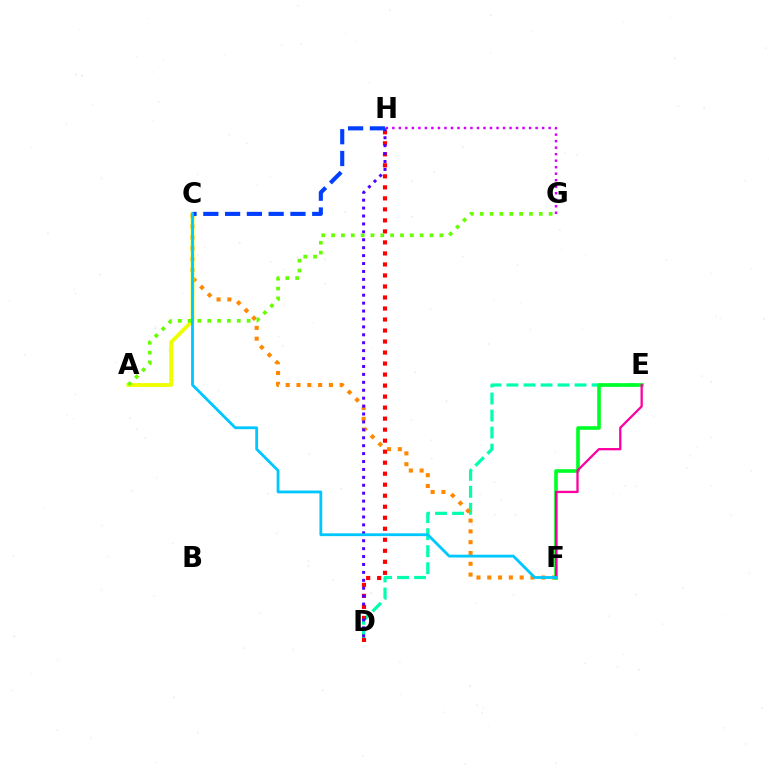{('D', 'E'): [{'color': '#00ffaf', 'line_style': 'dashed', 'thickness': 2.31}], ('D', 'H'): [{'color': '#ff0000', 'line_style': 'dotted', 'thickness': 2.99}, {'color': '#4f00ff', 'line_style': 'dotted', 'thickness': 2.15}], ('C', 'F'): [{'color': '#ff8800', 'line_style': 'dotted', 'thickness': 2.93}, {'color': '#00c7ff', 'line_style': 'solid', 'thickness': 2.02}], ('A', 'C'): [{'color': '#eeff00', 'line_style': 'solid', 'thickness': 2.75}], ('G', 'H'): [{'color': '#d600ff', 'line_style': 'dotted', 'thickness': 1.77}], ('E', 'F'): [{'color': '#00ff27', 'line_style': 'solid', 'thickness': 2.62}, {'color': '#ff00a0', 'line_style': 'solid', 'thickness': 1.65}], ('C', 'H'): [{'color': '#003fff', 'line_style': 'dashed', 'thickness': 2.96}], ('A', 'G'): [{'color': '#66ff00', 'line_style': 'dotted', 'thickness': 2.67}]}